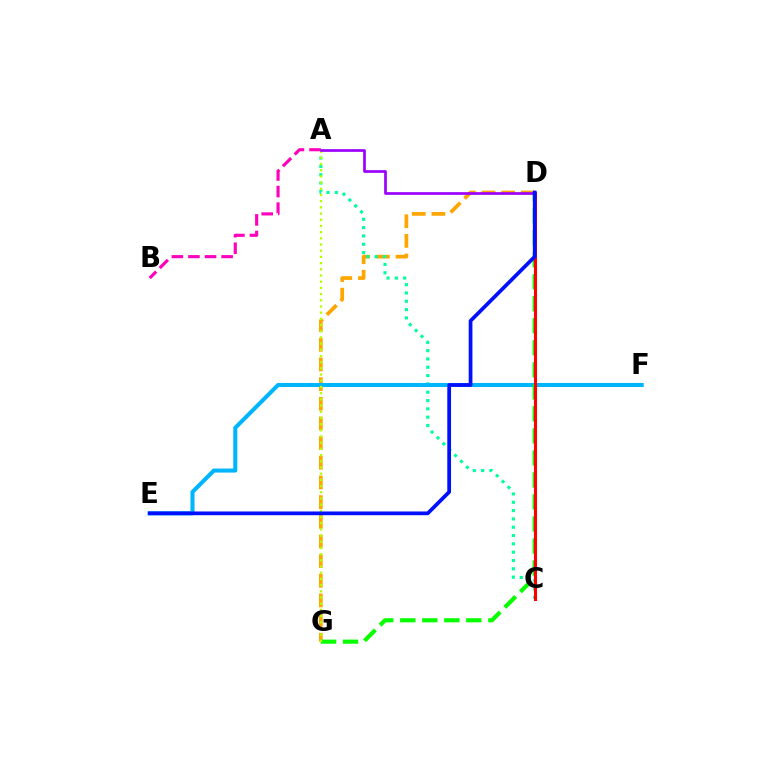{('D', 'G'): [{'color': '#ffa500', 'line_style': 'dashed', 'thickness': 2.67}, {'color': '#08ff00', 'line_style': 'dashed', 'thickness': 2.99}], ('A', 'C'): [{'color': '#00ff9d', 'line_style': 'dotted', 'thickness': 2.26}], ('E', 'F'): [{'color': '#00b5ff', 'line_style': 'solid', 'thickness': 2.92}], ('C', 'D'): [{'color': '#ff0000', 'line_style': 'solid', 'thickness': 2.21}], ('A', 'B'): [{'color': '#ff00bd', 'line_style': 'dashed', 'thickness': 2.25}], ('A', 'G'): [{'color': '#b3ff00', 'line_style': 'dotted', 'thickness': 1.68}], ('A', 'D'): [{'color': '#9b00ff', 'line_style': 'solid', 'thickness': 1.94}], ('D', 'E'): [{'color': '#0010ff', 'line_style': 'solid', 'thickness': 2.69}]}